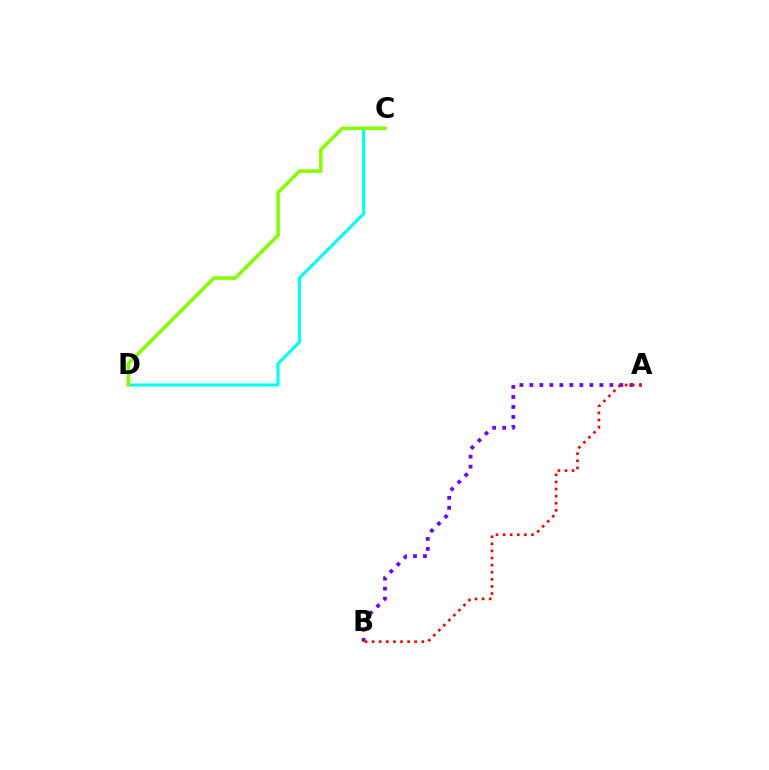{('C', 'D'): [{'color': '#00fff6', 'line_style': 'solid', 'thickness': 2.21}, {'color': '#84ff00', 'line_style': 'solid', 'thickness': 2.55}], ('A', 'B'): [{'color': '#7200ff', 'line_style': 'dotted', 'thickness': 2.72}, {'color': '#ff0000', 'line_style': 'dotted', 'thickness': 1.93}]}